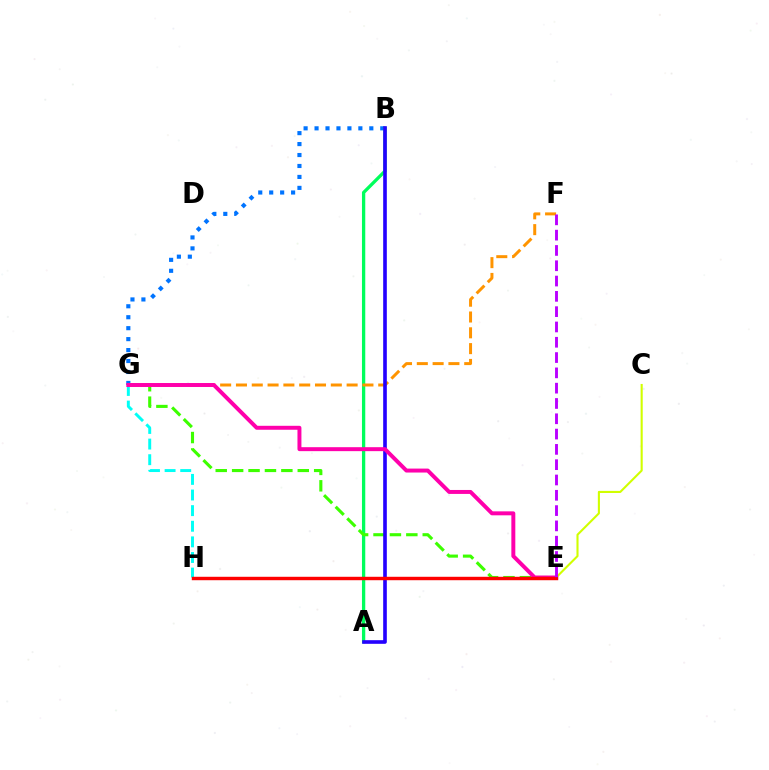{('B', 'G'): [{'color': '#0074ff', 'line_style': 'dotted', 'thickness': 2.98}], ('A', 'B'): [{'color': '#00ff5c', 'line_style': 'solid', 'thickness': 2.37}, {'color': '#2500ff', 'line_style': 'solid', 'thickness': 2.62}], ('E', 'G'): [{'color': '#3dff00', 'line_style': 'dashed', 'thickness': 2.23}, {'color': '#ff00ac', 'line_style': 'solid', 'thickness': 2.85}], ('F', 'G'): [{'color': '#ff9400', 'line_style': 'dashed', 'thickness': 2.15}], ('C', 'E'): [{'color': '#d1ff00', 'line_style': 'solid', 'thickness': 1.51}], ('G', 'H'): [{'color': '#00fff6', 'line_style': 'dashed', 'thickness': 2.12}], ('E', 'H'): [{'color': '#ff0000', 'line_style': 'solid', 'thickness': 2.47}], ('E', 'F'): [{'color': '#b900ff', 'line_style': 'dashed', 'thickness': 2.08}]}